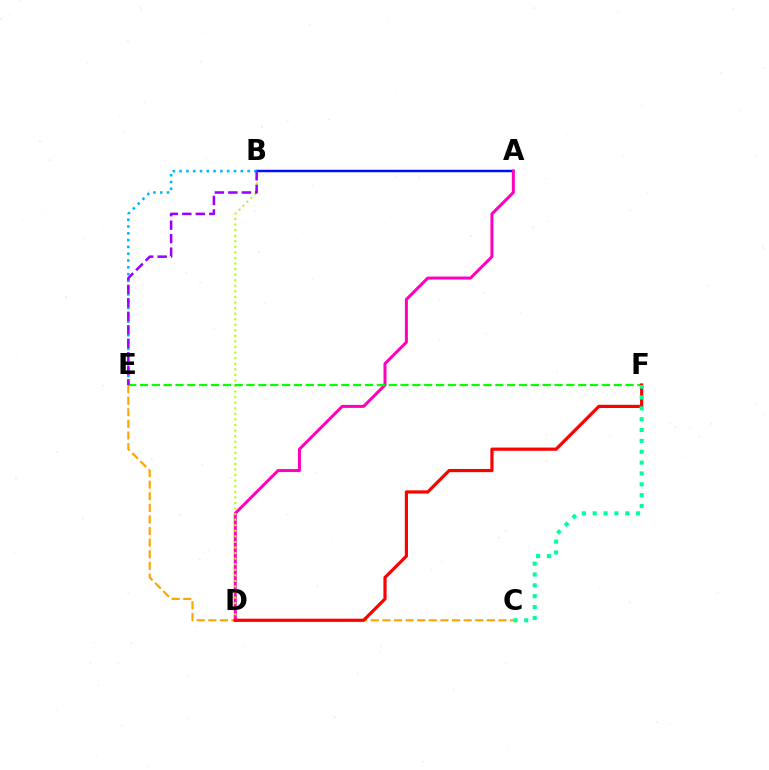{('A', 'B'): [{'color': '#0010ff', 'line_style': 'solid', 'thickness': 1.78}], ('B', 'E'): [{'color': '#00b5ff', 'line_style': 'dotted', 'thickness': 1.85}, {'color': '#9b00ff', 'line_style': 'dashed', 'thickness': 1.83}], ('C', 'E'): [{'color': '#ffa500', 'line_style': 'dashed', 'thickness': 1.58}], ('A', 'D'): [{'color': '#ff00bd', 'line_style': 'solid', 'thickness': 2.17}], ('B', 'D'): [{'color': '#b3ff00', 'line_style': 'dotted', 'thickness': 1.51}], ('E', 'F'): [{'color': '#08ff00', 'line_style': 'dashed', 'thickness': 1.61}], ('D', 'F'): [{'color': '#ff0000', 'line_style': 'solid', 'thickness': 2.3}], ('C', 'F'): [{'color': '#00ff9d', 'line_style': 'dotted', 'thickness': 2.95}]}